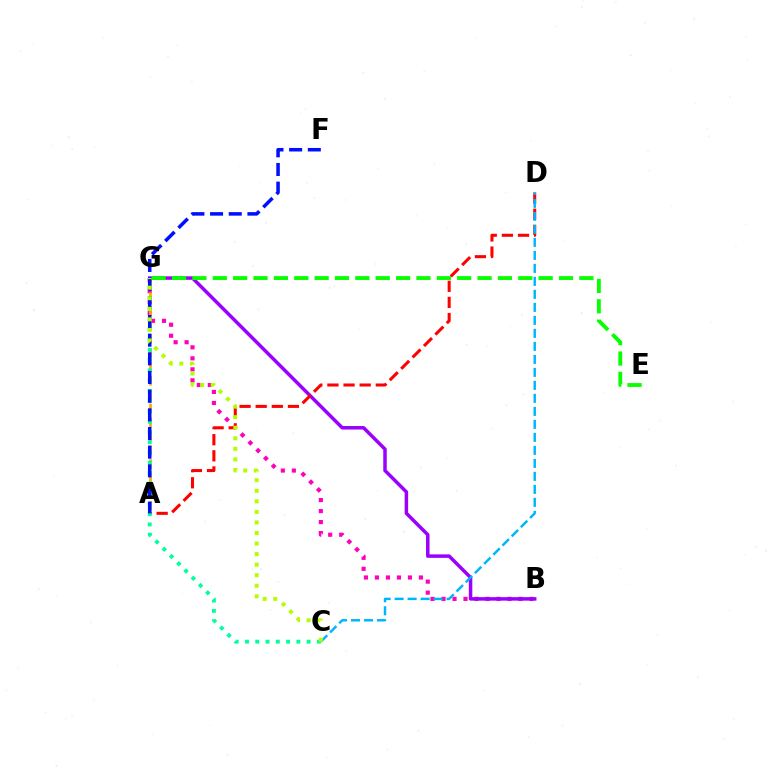{('B', 'G'): [{'color': '#ff00bd', 'line_style': 'dotted', 'thickness': 2.99}, {'color': '#9b00ff', 'line_style': 'solid', 'thickness': 2.51}], ('A', 'G'): [{'color': '#ffa500', 'line_style': 'dashed', 'thickness': 1.89}], ('A', 'D'): [{'color': '#ff0000', 'line_style': 'dashed', 'thickness': 2.19}], ('C', 'G'): [{'color': '#00ff9d', 'line_style': 'dotted', 'thickness': 2.79}, {'color': '#b3ff00', 'line_style': 'dotted', 'thickness': 2.87}], ('C', 'D'): [{'color': '#00b5ff', 'line_style': 'dashed', 'thickness': 1.77}], ('A', 'F'): [{'color': '#0010ff', 'line_style': 'dashed', 'thickness': 2.54}], ('E', 'G'): [{'color': '#08ff00', 'line_style': 'dashed', 'thickness': 2.77}]}